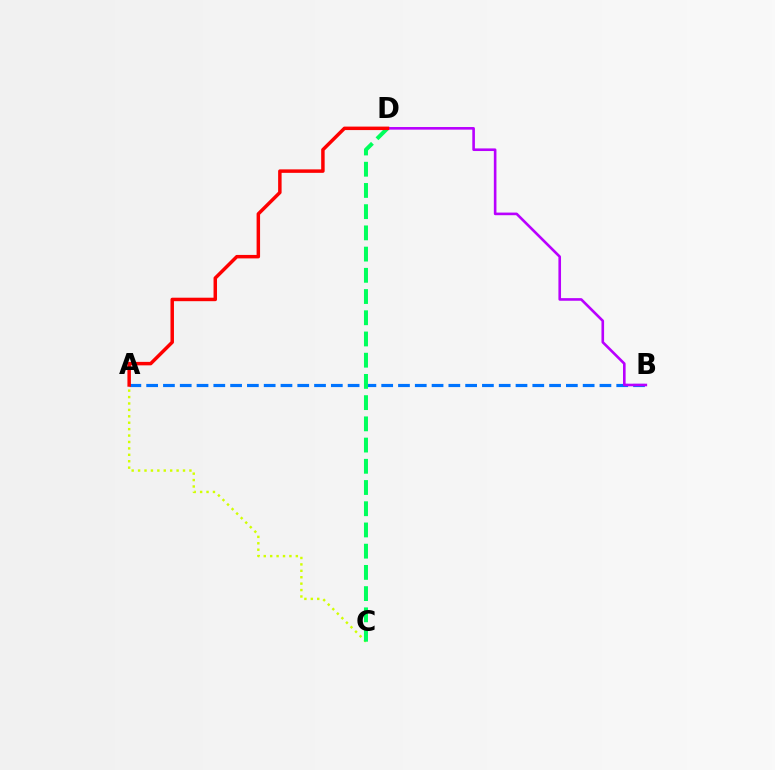{('A', 'B'): [{'color': '#0074ff', 'line_style': 'dashed', 'thickness': 2.28}], ('A', 'C'): [{'color': '#d1ff00', 'line_style': 'dotted', 'thickness': 1.74}], ('C', 'D'): [{'color': '#00ff5c', 'line_style': 'dashed', 'thickness': 2.88}], ('B', 'D'): [{'color': '#b900ff', 'line_style': 'solid', 'thickness': 1.88}], ('A', 'D'): [{'color': '#ff0000', 'line_style': 'solid', 'thickness': 2.5}]}